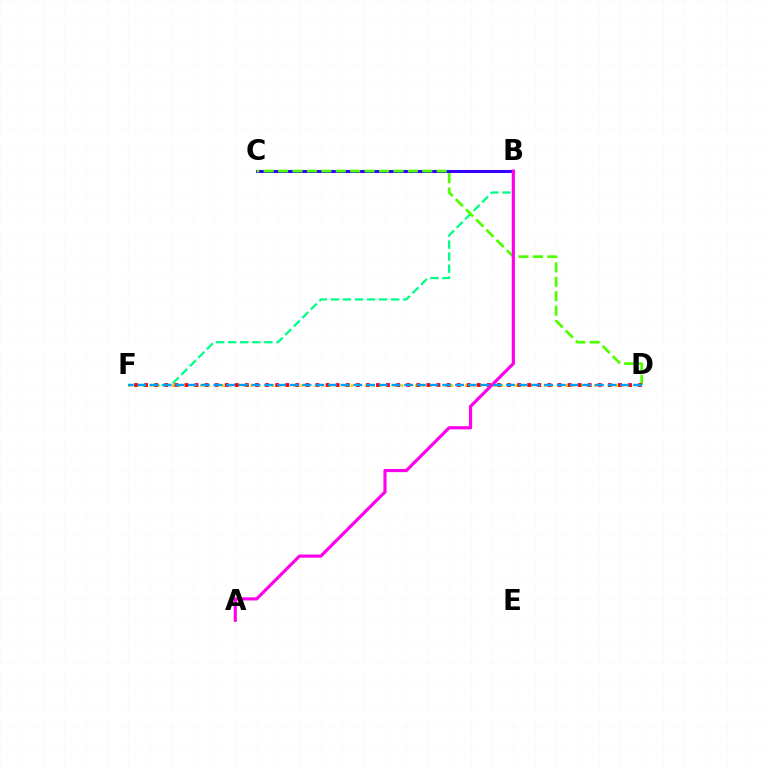{('B', 'C'): [{'color': '#3700ff', 'line_style': 'solid', 'thickness': 2.18}], ('D', 'F'): [{'color': '#ffd500', 'line_style': 'dotted', 'thickness': 1.94}, {'color': '#ff0000', 'line_style': 'dotted', 'thickness': 2.74}, {'color': '#009eff', 'line_style': 'dashed', 'thickness': 1.73}], ('B', 'F'): [{'color': '#00ff86', 'line_style': 'dashed', 'thickness': 1.64}], ('C', 'D'): [{'color': '#4fff00', 'line_style': 'dashed', 'thickness': 1.96}], ('A', 'B'): [{'color': '#ff00ed', 'line_style': 'solid', 'thickness': 2.27}]}